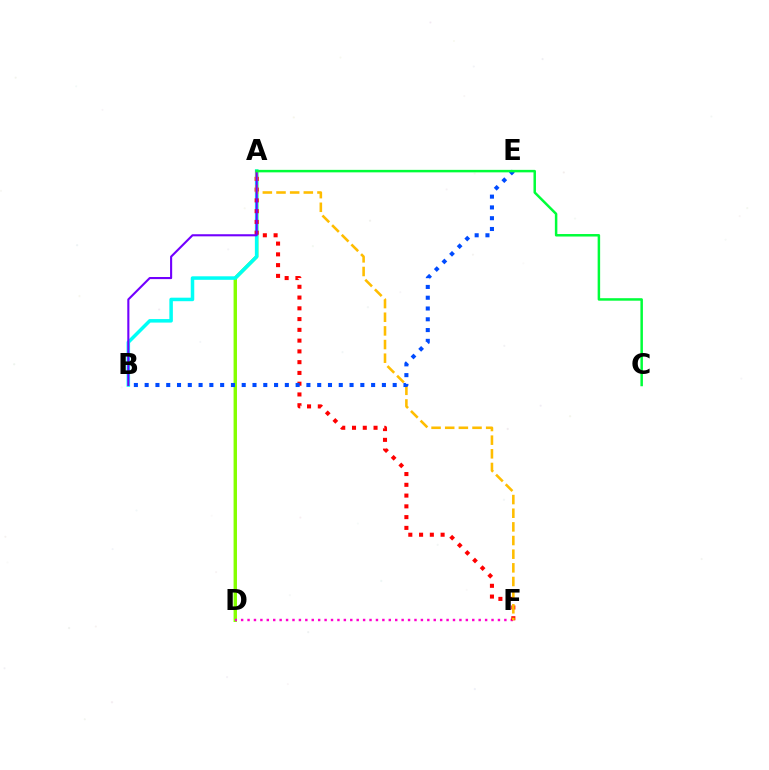{('A', 'D'): [{'color': '#84ff00', 'line_style': 'solid', 'thickness': 2.46}], ('D', 'F'): [{'color': '#ff00cf', 'line_style': 'dotted', 'thickness': 1.74}], ('A', 'B'): [{'color': '#00fff6', 'line_style': 'solid', 'thickness': 2.53}, {'color': '#7200ff', 'line_style': 'solid', 'thickness': 1.52}], ('A', 'F'): [{'color': '#ff0000', 'line_style': 'dotted', 'thickness': 2.93}, {'color': '#ffbd00', 'line_style': 'dashed', 'thickness': 1.85}], ('B', 'E'): [{'color': '#004bff', 'line_style': 'dotted', 'thickness': 2.93}], ('A', 'C'): [{'color': '#00ff39', 'line_style': 'solid', 'thickness': 1.79}]}